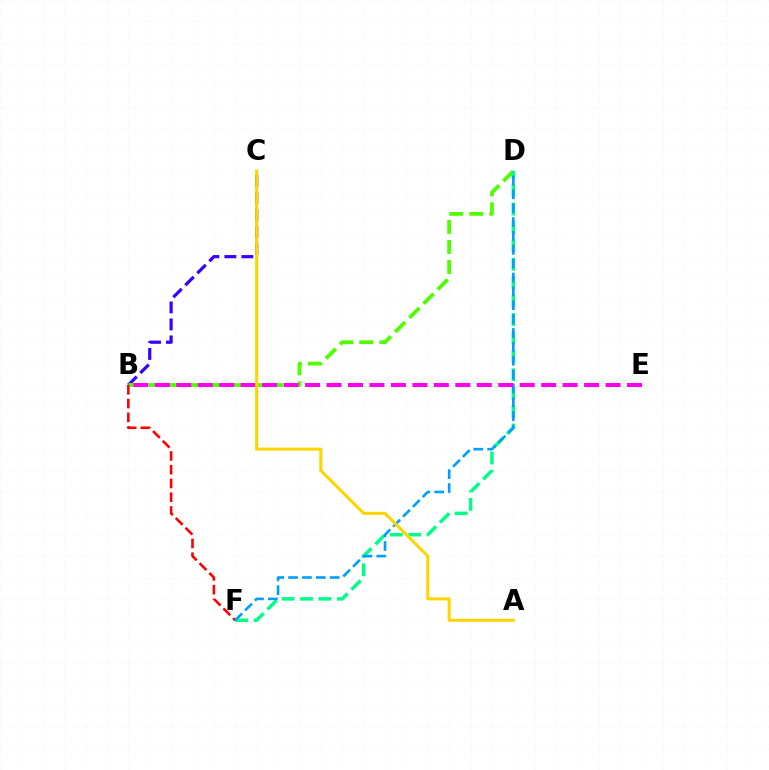{('B', 'C'): [{'color': '#3700ff', 'line_style': 'dashed', 'thickness': 2.31}], ('B', 'D'): [{'color': '#4fff00', 'line_style': 'dashed', 'thickness': 2.73}], ('D', 'F'): [{'color': '#00ff86', 'line_style': 'dashed', 'thickness': 2.5}, {'color': '#009eff', 'line_style': 'dashed', 'thickness': 1.88}], ('B', 'F'): [{'color': '#ff0000', 'line_style': 'dashed', 'thickness': 1.87}], ('B', 'E'): [{'color': '#ff00ed', 'line_style': 'dashed', 'thickness': 2.92}], ('A', 'C'): [{'color': '#ffd500', 'line_style': 'solid', 'thickness': 2.2}]}